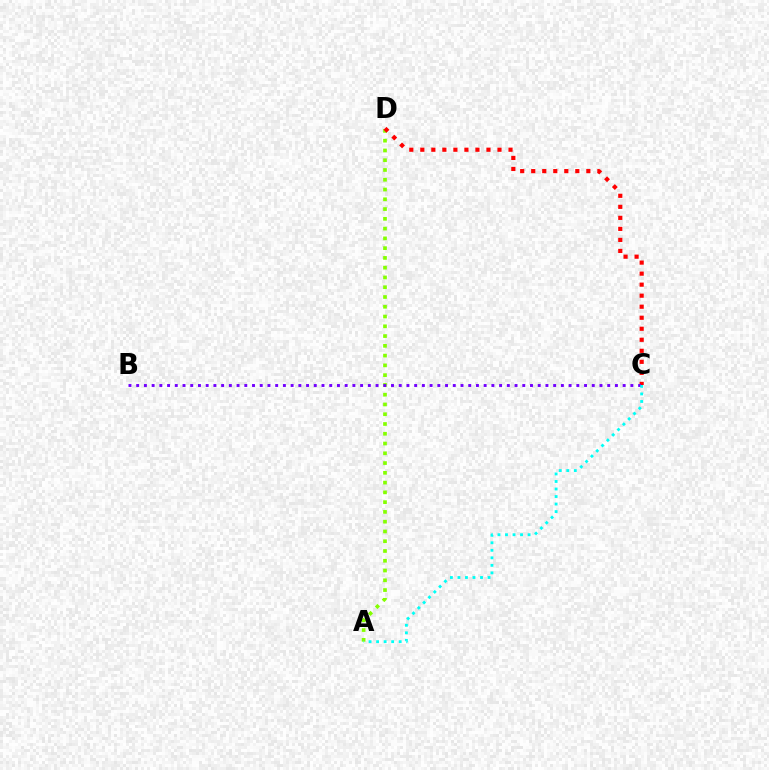{('A', 'D'): [{'color': '#84ff00', 'line_style': 'dotted', 'thickness': 2.65}], ('C', 'D'): [{'color': '#ff0000', 'line_style': 'dotted', 'thickness': 3.0}], ('B', 'C'): [{'color': '#7200ff', 'line_style': 'dotted', 'thickness': 2.1}], ('A', 'C'): [{'color': '#00fff6', 'line_style': 'dotted', 'thickness': 2.05}]}